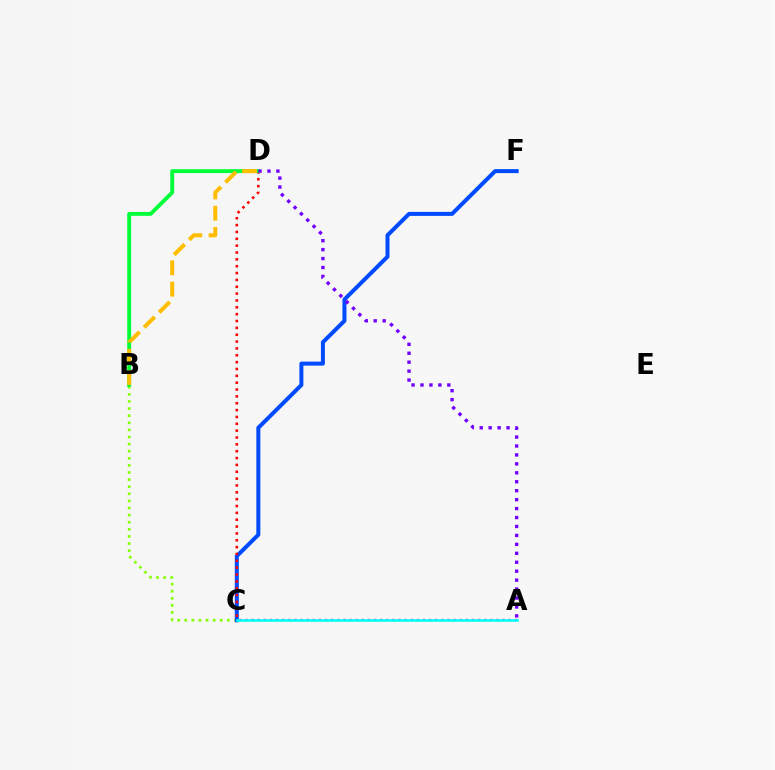{('B', 'C'): [{'color': '#84ff00', 'line_style': 'dotted', 'thickness': 1.93}], ('C', 'F'): [{'color': '#004bff', 'line_style': 'solid', 'thickness': 2.88}], ('C', 'D'): [{'color': '#ff0000', 'line_style': 'dotted', 'thickness': 1.86}], ('B', 'D'): [{'color': '#00ff39', 'line_style': 'solid', 'thickness': 2.79}, {'color': '#ffbd00', 'line_style': 'dashed', 'thickness': 2.89}], ('A', 'C'): [{'color': '#ff00cf', 'line_style': 'dotted', 'thickness': 1.66}, {'color': '#00fff6', 'line_style': 'solid', 'thickness': 1.87}], ('A', 'D'): [{'color': '#7200ff', 'line_style': 'dotted', 'thickness': 2.43}]}